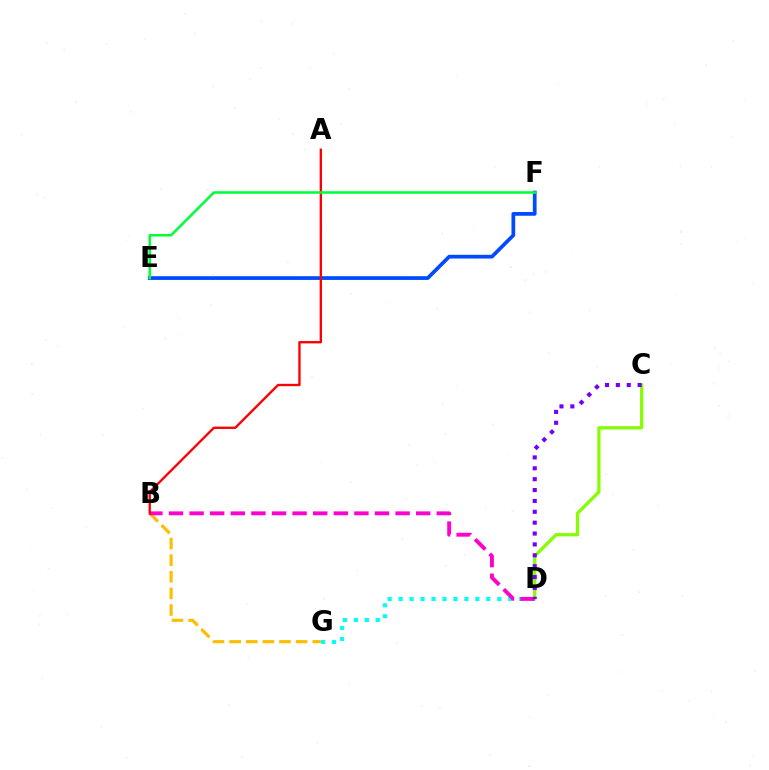{('D', 'G'): [{'color': '#00fff6', 'line_style': 'dotted', 'thickness': 2.98}], ('C', 'D'): [{'color': '#84ff00', 'line_style': 'solid', 'thickness': 2.33}, {'color': '#7200ff', 'line_style': 'dotted', 'thickness': 2.95}], ('B', 'G'): [{'color': '#ffbd00', 'line_style': 'dashed', 'thickness': 2.26}], ('B', 'D'): [{'color': '#ff00cf', 'line_style': 'dashed', 'thickness': 2.8}], ('E', 'F'): [{'color': '#004bff', 'line_style': 'solid', 'thickness': 2.68}, {'color': '#00ff39', 'line_style': 'solid', 'thickness': 1.83}], ('A', 'B'): [{'color': '#ff0000', 'line_style': 'solid', 'thickness': 1.69}]}